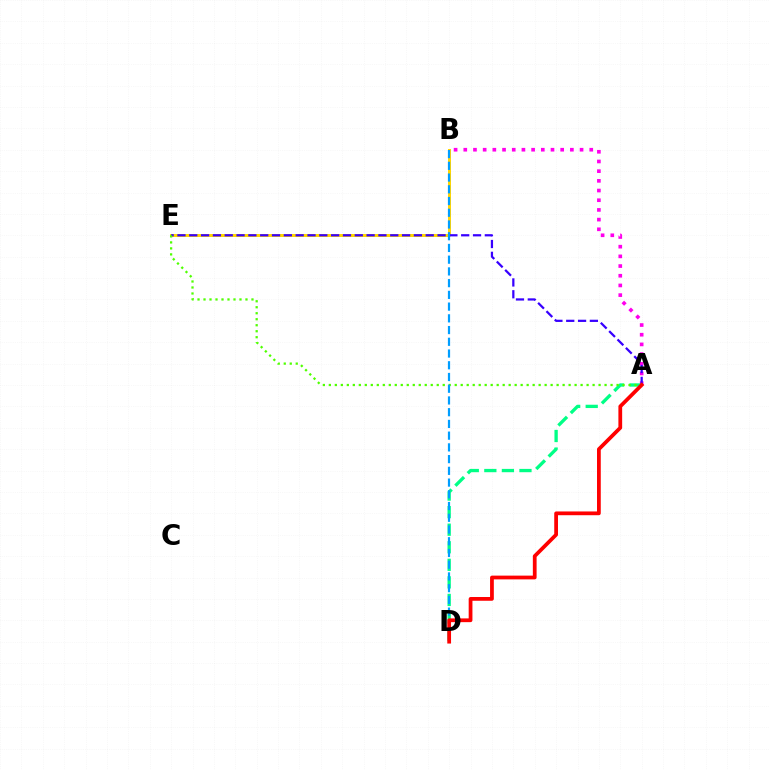{('A', 'B'): [{'color': '#ff00ed', 'line_style': 'dotted', 'thickness': 2.63}], ('B', 'E'): [{'color': '#ffd500', 'line_style': 'solid', 'thickness': 2.15}], ('A', 'D'): [{'color': '#00ff86', 'line_style': 'dashed', 'thickness': 2.39}, {'color': '#ff0000', 'line_style': 'solid', 'thickness': 2.7}], ('A', 'E'): [{'color': '#3700ff', 'line_style': 'dashed', 'thickness': 1.61}, {'color': '#4fff00', 'line_style': 'dotted', 'thickness': 1.63}], ('B', 'D'): [{'color': '#009eff', 'line_style': 'dashed', 'thickness': 1.59}]}